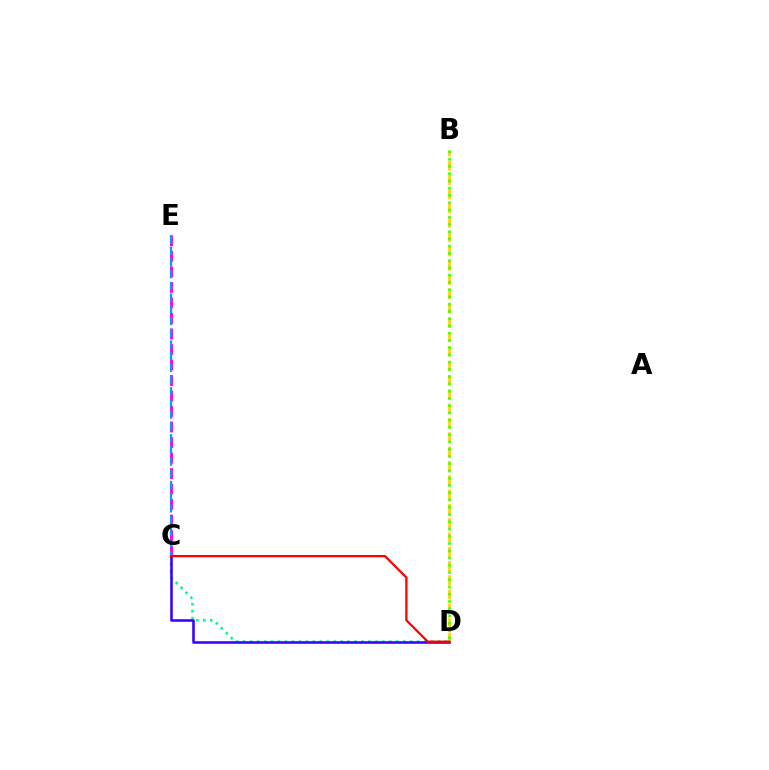{('C', 'E'): [{'color': '#ff00ed', 'line_style': 'dashed', 'thickness': 2.11}, {'color': '#009eff', 'line_style': 'dashed', 'thickness': 1.59}], ('B', 'D'): [{'color': '#ffd500', 'line_style': 'dashed', 'thickness': 1.94}, {'color': '#4fff00', 'line_style': 'dotted', 'thickness': 1.97}], ('C', 'D'): [{'color': '#00ff86', 'line_style': 'dotted', 'thickness': 1.89}, {'color': '#3700ff', 'line_style': 'solid', 'thickness': 1.85}, {'color': '#ff0000', 'line_style': 'solid', 'thickness': 1.62}]}